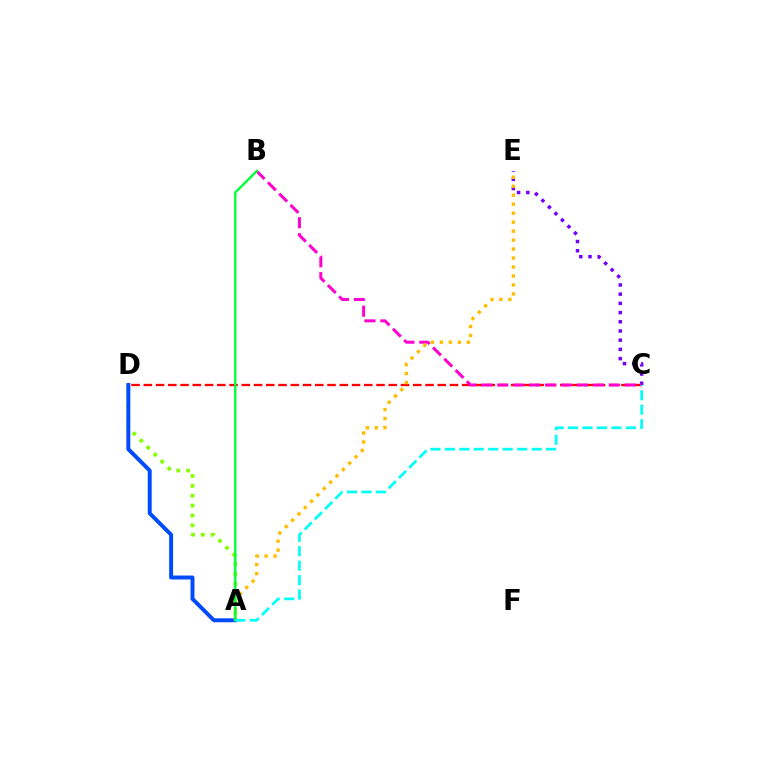{('C', 'D'): [{'color': '#ff0000', 'line_style': 'dashed', 'thickness': 1.66}], ('A', 'D'): [{'color': '#84ff00', 'line_style': 'dotted', 'thickness': 2.68}, {'color': '#004bff', 'line_style': 'solid', 'thickness': 2.83}], ('C', 'E'): [{'color': '#7200ff', 'line_style': 'dotted', 'thickness': 2.5}], ('B', 'C'): [{'color': '#ff00cf', 'line_style': 'dashed', 'thickness': 2.17}], ('A', 'E'): [{'color': '#ffbd00', 'line_style': 'dotted', 'thickness': 2.44}], ('A', 'B'): [{'color': '#00ff39', 'line_style': 'solid', 'thickness': 1.71}], ('A', 'C'): [{'color': '#00fff6', 'line_style': 'dashed', 'thickness': 1.96}]}